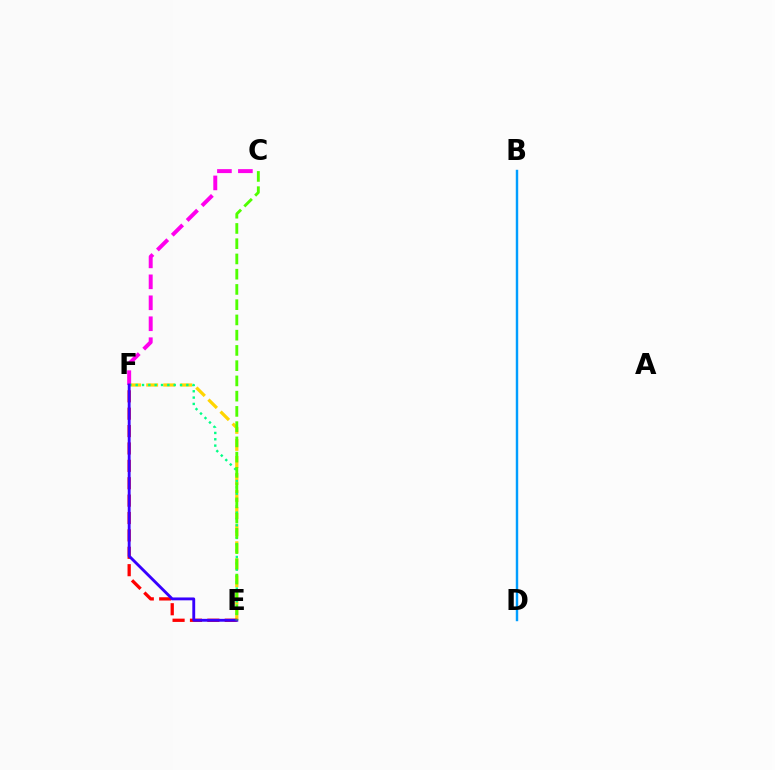{('E', 'F'): [{'color': '#ffd500', 'line_style': 'dashed', 'thickness': 2.32}, {'color': '#ff0000', 'line_style': 'dashed', 'thickness': 2.36}, {'color': '#00ff86', 'line_style': 'dotted', 'thickness': 1.72}, {'color': '#3700ff', 'line_style': 'solid', 'thickness': 2.06}], ('C', 'F'): [{'color': '#ff00ed', 'line_style': 'dashed', 'thickness': 2.85}], ('C', 'E'): [{'color': '#4fff00', 'line_style': 'dashed', 'thickness': 2.07}], ('B', 'D'): [{'color': '#009eff', 'line_style': 'solid', 'thickness': 1.75}]}